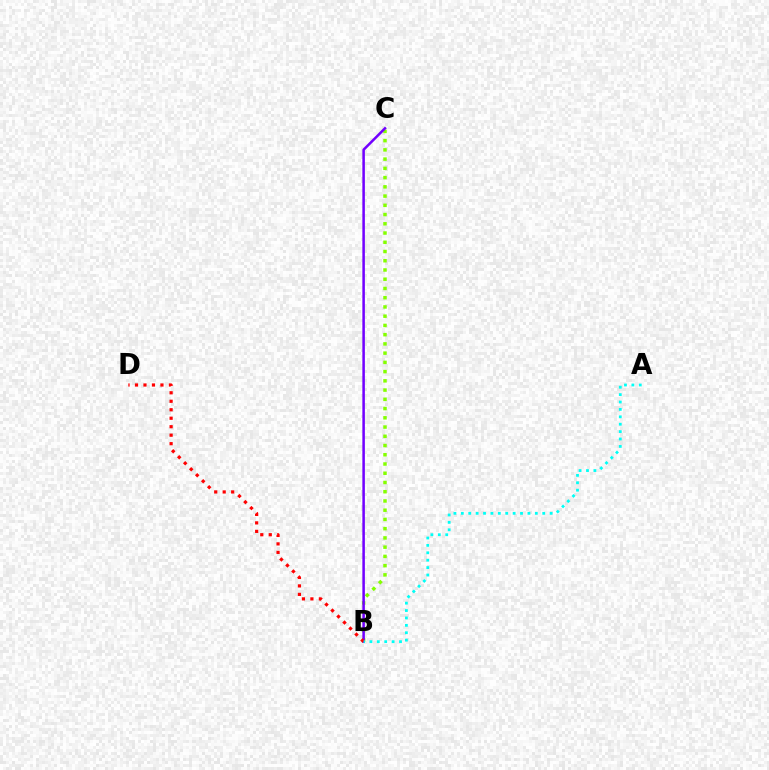{('B', 'C'): [{'color': '#84ff00', 'line_style': 'dotted', 'thickness': 2.51}, {'color': '#7200ff', 'line_style': 'solid', 'thickness': 1.82}], ('B', 'D'): [{'color': '#ff0000', 'line_style': 'dotted', 'thickness': 2.3}], ('A', 'B'): [{'color': '#00fff6', 'line_style': 'dotted', 'thickness': 2.01}]}